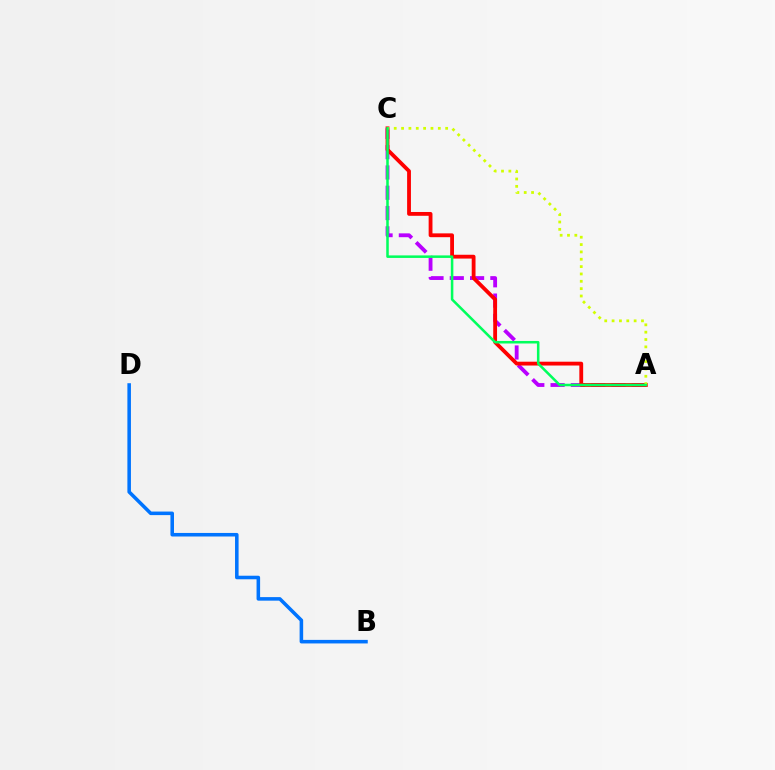{('A', 'C'): [{'color': '#b900ff', 'line_style': 'dashed', 'thickness': 2.76}, {'color': '#ff0000', 'line_style': 'solid', 'thickness': 2.75}, {'color': '#d1ff00', 'line_style': 'dotted', 'thickness': 2.0}, {'color': '#00ff5c', 'line_style': 'solid', 'thickness': 1.83}], ('B', 'D'): [{'color': '#0074ff', 'line_style': 'solid', 'thickness': 2.56}]}